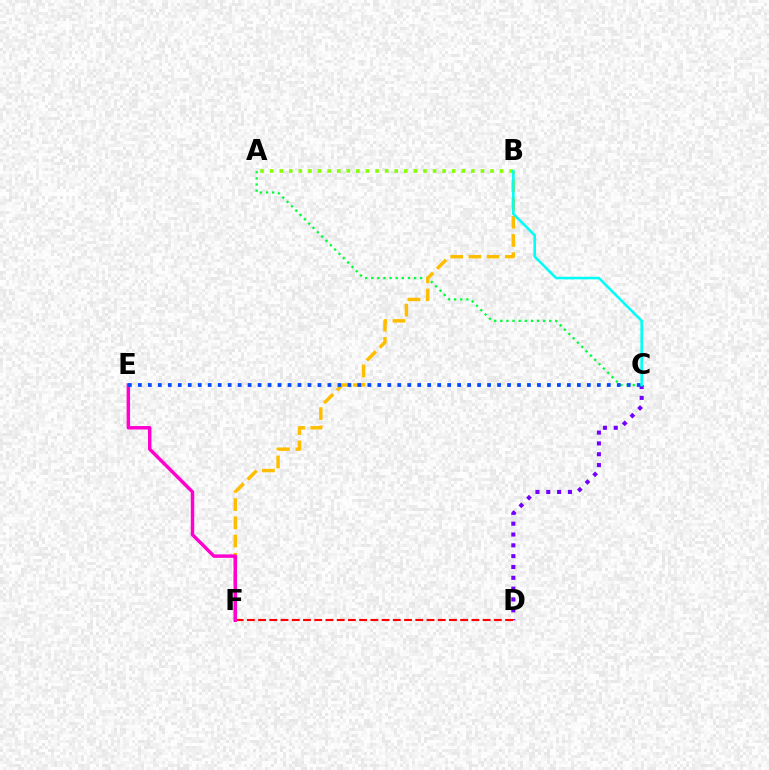{('C', 'D'): [{'color': '#7200ff', 'line_style': 'dotted', 'thickness': 2.94}], ('A', 'C'): [{'color': '#00ff39', 'line_style': 'dotted', 'thickness': 1.66}], ('D', 'F'): [{'color': '#ff0000', 'line_style': 'dashed', 'thickness': 1.53}], ('B', 'F'): [{'color': '#ffbd00', 'line_style': 'dashed', 'thickness': 2.48}], ('A', 'B'): [{'color': '#84ff00', 'line_style': 'dotted', 'thickness': 2.6}], ('E', 'F'): [{'color': '#ff00cf', 'line_style': 'solid', 'thickness': 2.49}], ('C', 'E'): [{'color': '#004bff', 'line_style': 'dotted', 'thickness': 2.71}], ('B', 'C'): [{'color': '#00fff6', 'line_style': 'solid', 'thickness': 1.85}]}